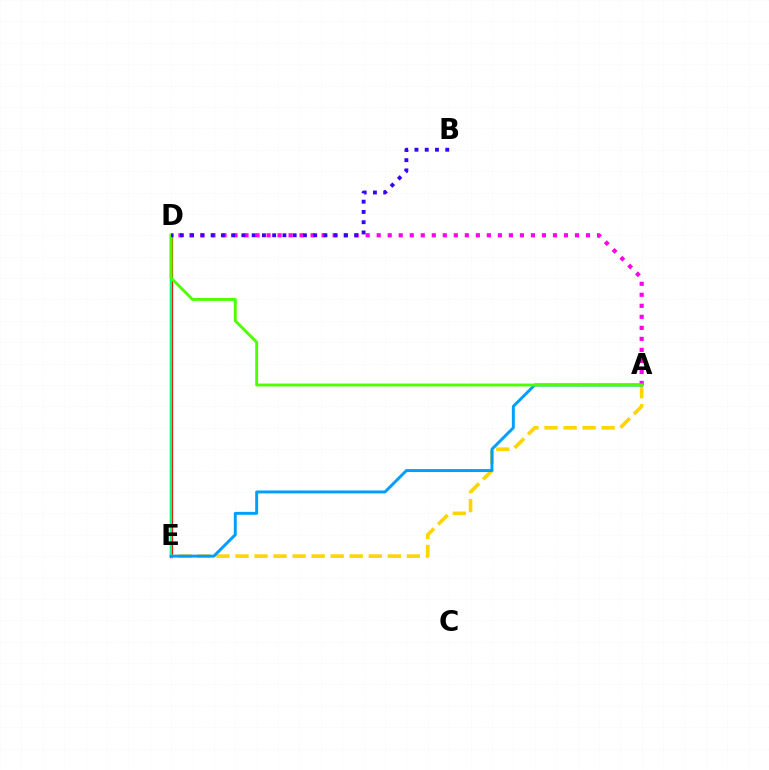{('A', 'D'): [{'color': '#ff00ed', 'line_style': 'dotted', 'thickness': 2.99}, {'color': '#4fff00', 'line_style': 'solid', 'thickness': 2.08}], ('D', 'E'): [{'color': '#ff0000', 'line_style': 'solid', 'thickness': 2.35}, {'color': '#00ff86', 'line_style': 'solid', 'thickness': 1.62}], ('A', 'E'): [{'color': '#ffd500', 'line_style': 'dashed', 'thickness': 2.59}, {'color': '#009eff', 'line_style': 'solid', 'thickness': 2.12}], ('B', 'D'): [{'color': '#3700ff', 'line_style': 'dotted', 'thickness': 2.79}]}